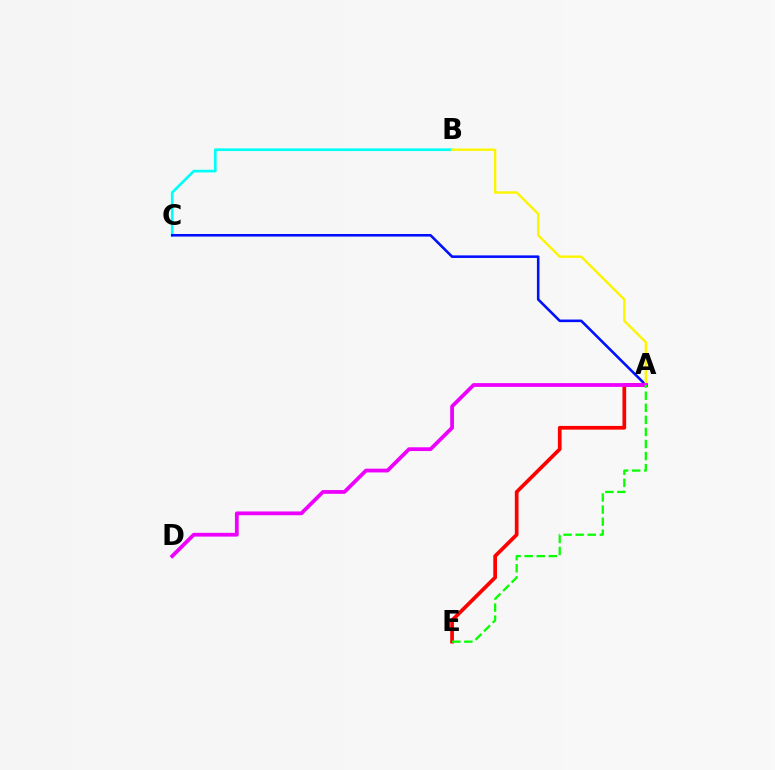{('A', 'E'): [{'color': '#ff0000', 'line_style': 'solid', 'thickness': 2.67}, {'color': '#08ff00', 'line_style': 'dashed', 'thickness': 1.64}], ('B', 'C'): [{'color': '#00fff6', 'line_style': 'solid', 'thickness': 1.93}], ('A', 'C'): [{'color': '#0010ff', 'line_style': 'solid', 'thickness': 1.86}], ('A', 'B'): [{'color': '#fcf500', 'line_style': 'solid', 'thickness': 1.73}], ('A', 'D'): [{'color': '#ee00ff', 'line_style': 'solid', 'thickness': 2.71}]}